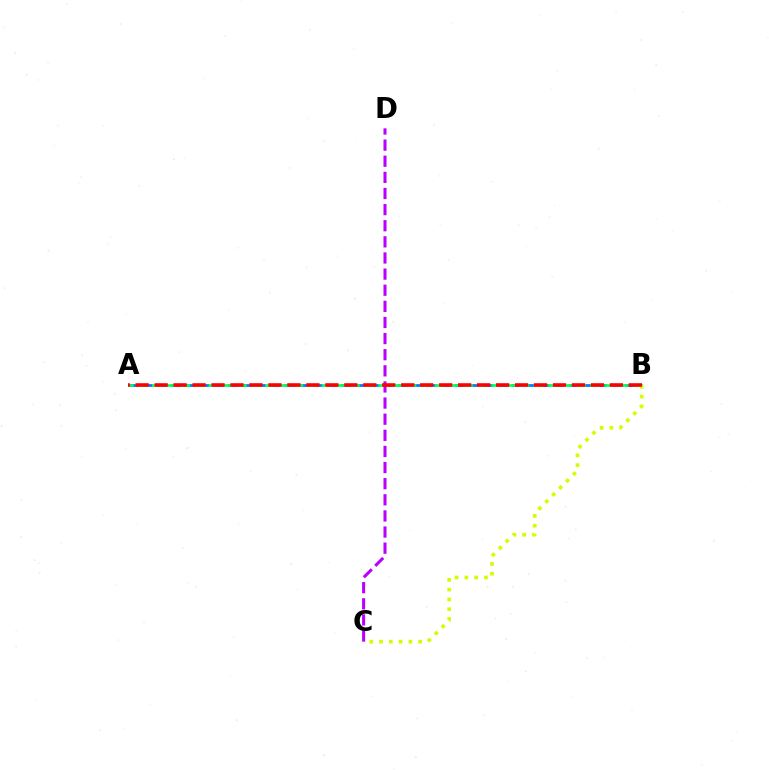{('A', 'B'): [{'color': '#0074ff', 'line_style': 'dashed', 'thickness': 1.93}, {'color': '#00ff5c', 'line_style': 'dashed', 'thickness': 1.92}, {'color': '#ff0000', 'line_style': 'dashed', 'thickness': 2.58}], ('C', 'D'): [{'color': '#b900ff', 'line_style': 'dashed', 'thickness': 2.19}], ('B', 'C'): [{'color': '#d1ff00', 'line_style': 'dotted', 'thickness': 2.66}]}